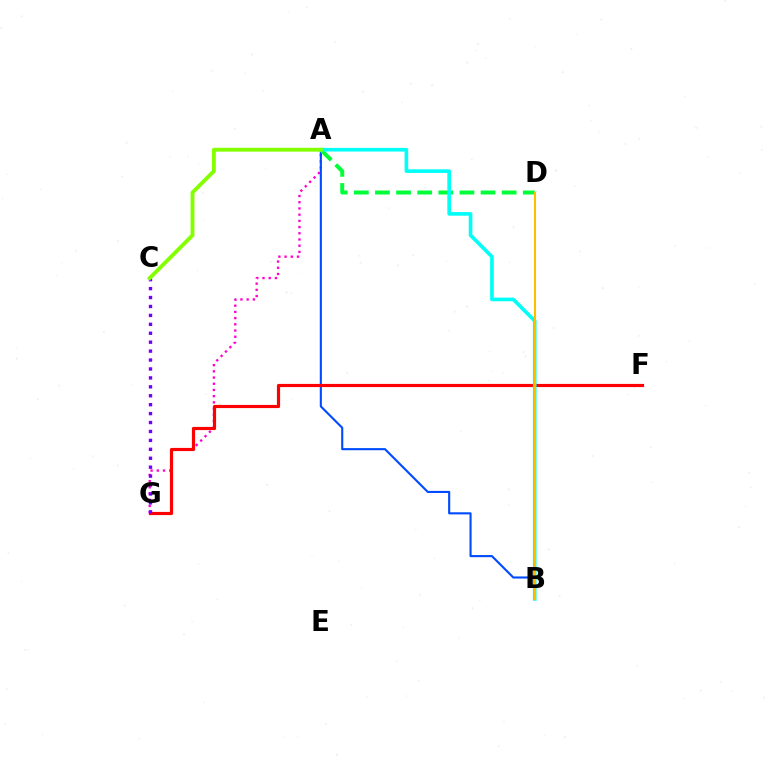{('A', 'G'): [{'color': '#ff00cf', 'line_style': 'dotted', 'thickness': 1.69}], ('A', 'B'): [{'color': '#004bff', 'line_style': 'solid', 'thickness': 1.52}, {'color': '#00fff6', 'line_style': 'solid', 'thickness': 2.63}], ('F', 'G'): [{'color': '#ff0000', 'line_style': 'solid', 'thickness': 2.28}], ('A', 'D'): [{'color': '#00ff39', 'line_style': 'dashed', 'thickness': 2.87}], ('C', 'G'): [{'color': '#7200ff', 'line_style': 'dotted', 'thickness': 2.43}], ('B', 'D'): [{'color': '#ffbd00', 'line_style': 'solid', 'thickness': 1.51}], ('A', 'C'): [{'color': '#84ff00', 'line_style': 'solid', 'thickness': 2.78}]}